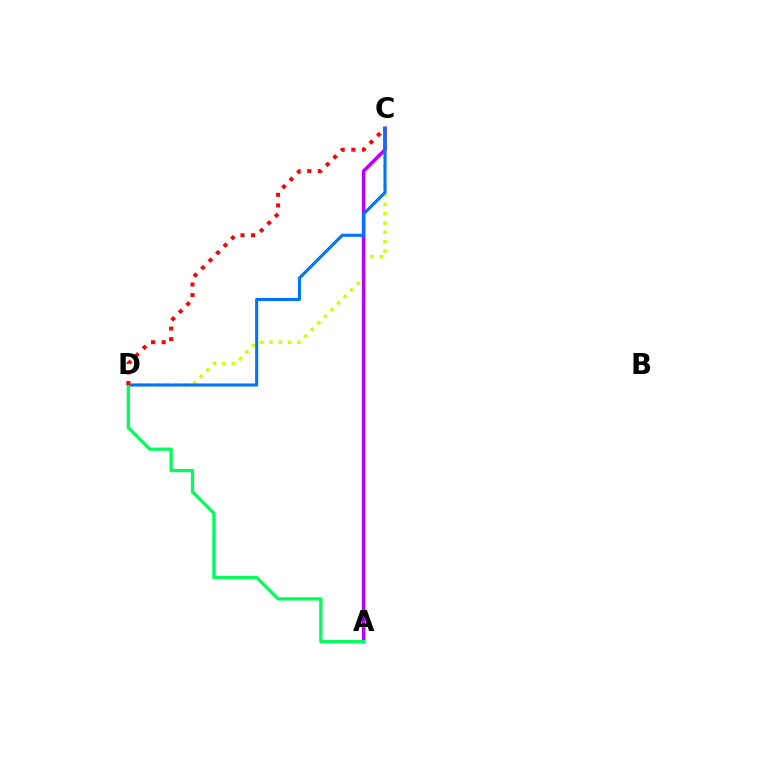{('C', 'D'): [{'color': '#d1ff00', 'line_style': 'dotted', 'thickness': 2.53}, {'color': '#0074ff', 'line_style': 'solid', 'thickness': 2.21}, {'color': '#ff0000', 'line_style': 'dotted', 'thickness': 2.88}], ('A', 'C'): [{'color': '#b900ff', 'line_style': 'solid', 'thickness': 2.56}], ('A', 'D'): [{'color': '#00ff5c', 'line_style': 'solid', 'thickness': 2.35}]}